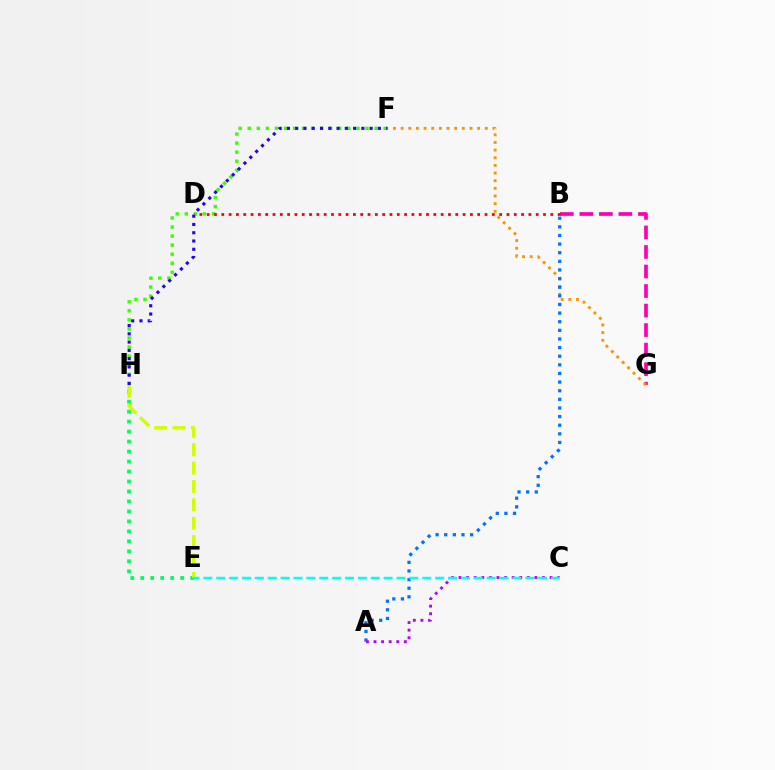{('B', 'G'): [{'color': '#ff00ac', 'line_style': 'dashed', 'thickness': 2.65}], ('F', 'H'): [{'color': '#3dff00', 'line_style': 'dotted', 'thickness': 2.46}, {'color': '#2500ff', 'line_style': 'dotted', 'thickness': 2.25}], ('F', 'G'): [{'color': '#ff9400', 'line_style': 'dotted', 'thickness': 2.08}], ('B', 'D'): [{'color': '#ff0000', 'line_style': 'dotted', 'thickness': 1.99}], ('A', 'B'): [{'color': '#0074ff', 'line_style': 'dotted', 'thickness': 2.34}], ('A', 'C'): [{'color': '#b900ff', 'line_style': 'dotted', 'thickness': 2.06}], ('E', 'H'): [{'color': '#00ff5c', 'line_style': 'dotted', 'thickness': 2.71}, {'color': '#d1ff00', 'line_style': 'dashed', 'thickness': 2.5}], ('C', 'E'): [{'color': '#00fff6', 'line_style': 'dashed', 'thickness': 1.75}]}